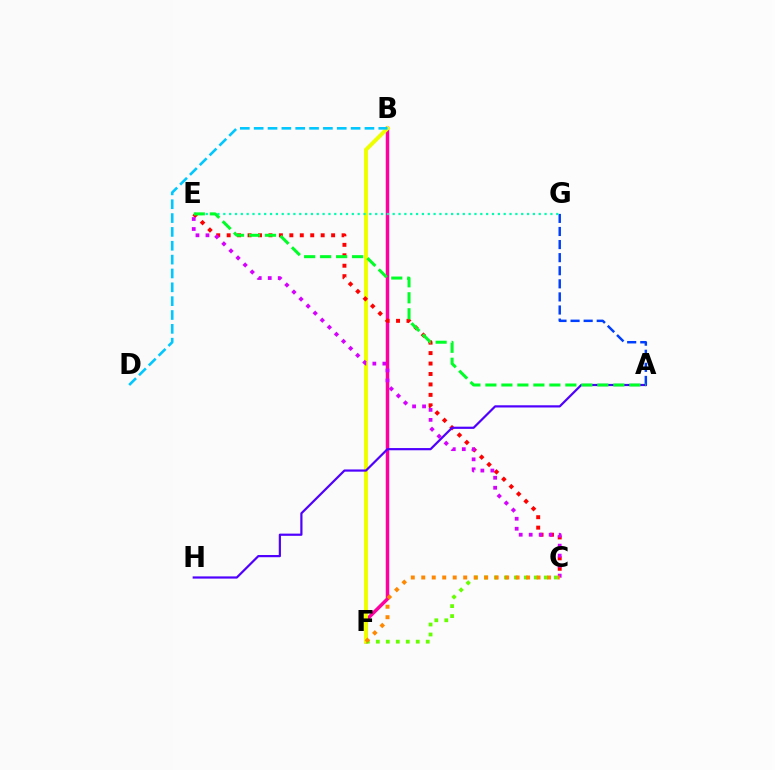{('B', 'F'): [{'color': '#ff00a0', 'line_style': 'solid', 'thickness': 2.5}, {'color': '#eeff00', 'line_style': 'solid', 'thickness': 2.84}], ('C', 'E'): [{'color': '#ff0000', 'line_style': 'dotted', 'thickness': 2.84}, {'color': '#d600ff', 'line_style': 'dotted', 'thickness': 2.71}], ('A', 'H'): [{'color': '#4f00ff', 'line_style': 'solid', 'thickness': 1.59}], ('B', 'D'): [{'color': '#00c7ff', 'line_style': 'dashed', 'thickness': 1.88}], ('A', 'G'): [{'color': '#003fff', 'line_style': 'dashed', 'thickness': 1.78}], ('E', 'G'): [{'color': '#00ffaf', 'line_style': 'dotted', 'thickness': 1.59}], ('C', 'F'): [{'color': '#66ff00', 'line_style': 'dotted', 'thickness': 2.71}, {'color': '#ff8800', 'line_style': 'dotted', 'thickness': 2.85}], ('A', 'E'): [{'color': '#00ff27', 'line_style': 'dashed', 'thickness': 2.17}]}